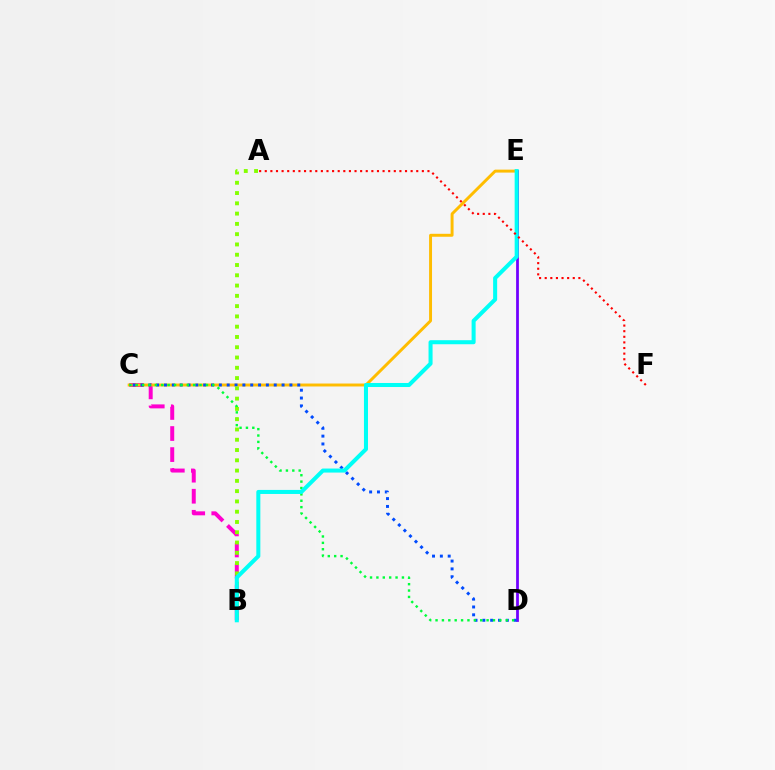{('B', 'C'): [{'color': '#ff00cf', 'line_style': 'dashed', 'thickness': 2.86}], ('C', 'E'): [{'color': '#ffbd00', 'line_style': 'solid', 'thickness': 2.12}], ('D', 'E'): [{'color': '#7200ff', 'line_style': 'solid', 'thickness': 1.99}], ('C', 'D'): [{'color': '#004bff', 'line_style': 'dotted', 'thickness': 2.13}, {'color': '#00ff39', 'line_style': 'dotted', 'thickness': 1.73}], ('A', 'B'): [{'color': '#84ff00', 'line_style': 'dotted', 'thickness': 2.79}], ('B', 'E'): [{'color': '#00fff6', 'line_style': 'solid', 'thickness': 2.9}], ('A', 'F'): [{'color': '#ff0000', 'line_style': 'dotted', 'thickness': 1.52}]}